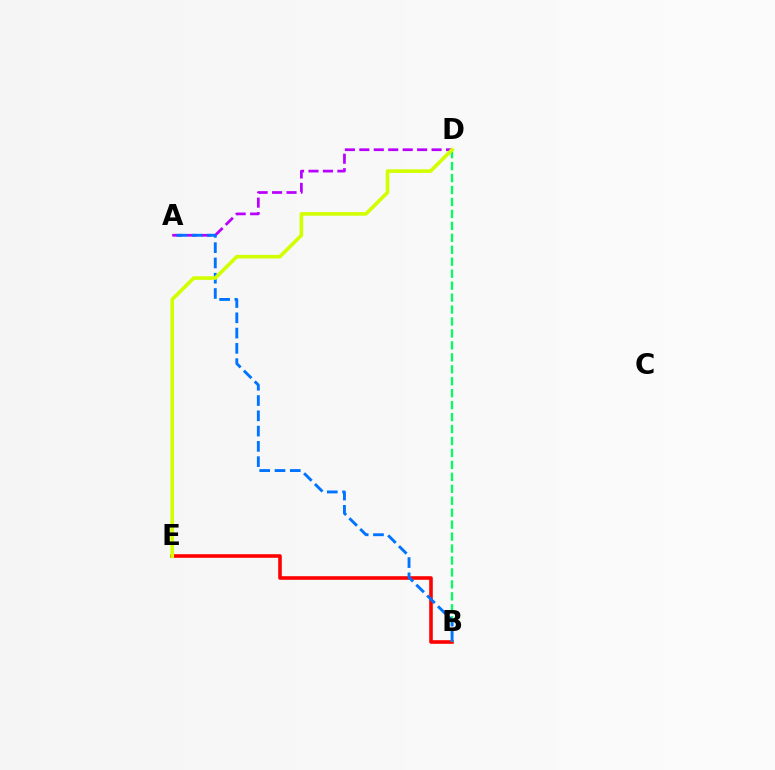{('B', 'E'): [{'color': '#ff0000', 'line_style': 'solid', 'thickness': 2.58}], ('A', 'D'): [{'color': '#b900ff', 'line_style': 'dashed', 'thickness': 1.96}], ('B', 'D'): [{'color': '#00ff5c', 'line_style': 'dashed', 'thickness': 1.62}], ('A', 'B'): [{'color': '#0074ff', 'line_style': 'dashed', 'thickness': 2.08}], ('D', 'E'): [{'color': '#d1ff00', 'line_style': 'solid', 'thickness': 2.6}]}